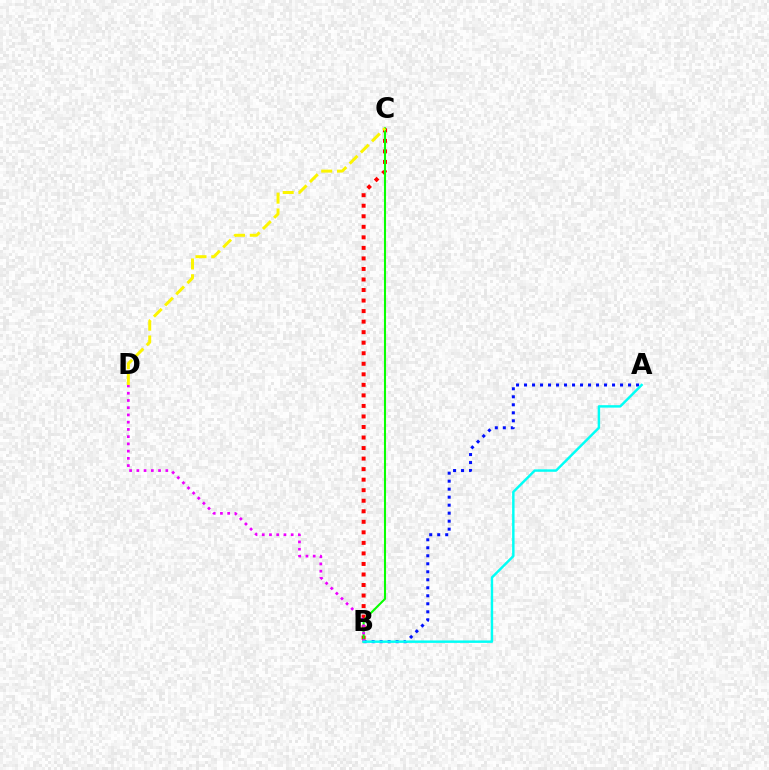{('B', 'C'): [{'color': '#ff0000', 'line_style': 'dotted', 'thickness': 2.86}, {'color': '#08ff00', 'line_style': 'solid', 'thickness': 1.5}], ('A', 'B'): [{'color': '#0010ff', 'line_style': 'dotted', 'thickness': 2.17}, {'color': '#00fff6', 'line_style': 'solid', 'thickness': 1.76}], ('B', 'D'): [{'color': '#ee00ff', 'line_style': 'dotted', 'thickness': 1.97}], ('C', 'D'): [{'color': '#fcf500', 'line_style': 'dashed', 'thickness': 2.14}]}